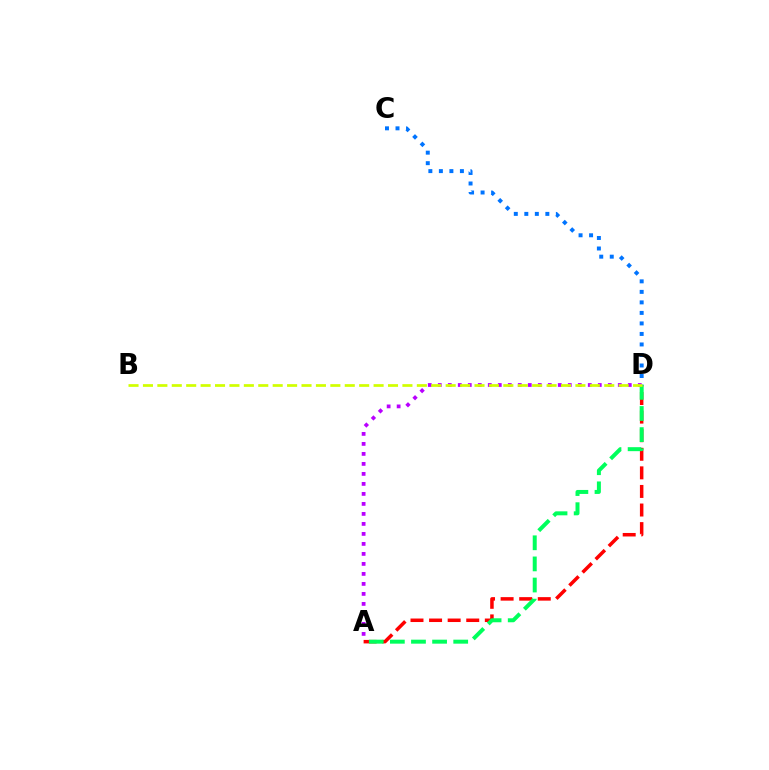{('C', 'D'): [{'color': '#0074ff', 'line_style': 'dotted', 'thickness': 2.86}], ('A', 'D'): [{'color': '#ff0000', 'line_style': 'dashed', 'thickness': 2.52}, {'color': '#00ff5c', 'line_style': 'dashed', 'thickness': 2.87}, {'color': '#b900ff', 'line_style': 'dotted', 'thickness': 2.72}], ('B', 'D'): [{'color': '#d1ff00', 'line_style': 'dashed', 'thickness': 1.96}]}